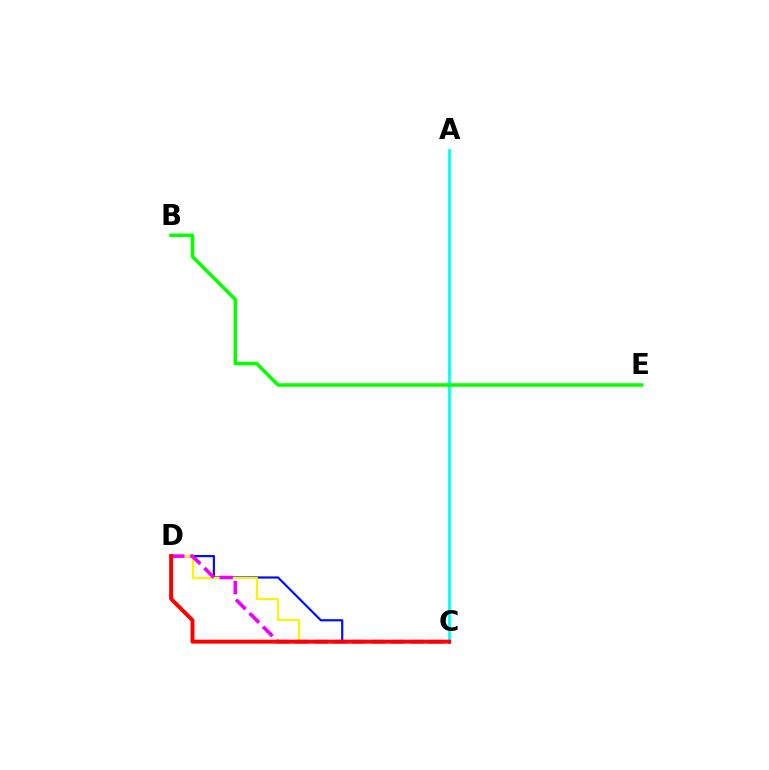{('C', 'D'): [{'color': '#0010ff', 'line_style': 'solid', 'thickness': 1.59}, {'color': '#fcf500', 'line_style': 'solid', 'thickness': 1.52}, {'color': '#ee00ff', 'line_style': 'dashed', 'thickness': 2.6}, {'color': '#ff0000', 'line_style': 'solid', 'thickness': 2.84}], ('A', 'C'): [{'color': '#00fff6', 'line_style': 'solid', 'thickness': 2.01}], ('B', 'E'): [{'color': '#08ff00', 'line_style': 'solid', 'thickness': 2.53}]}